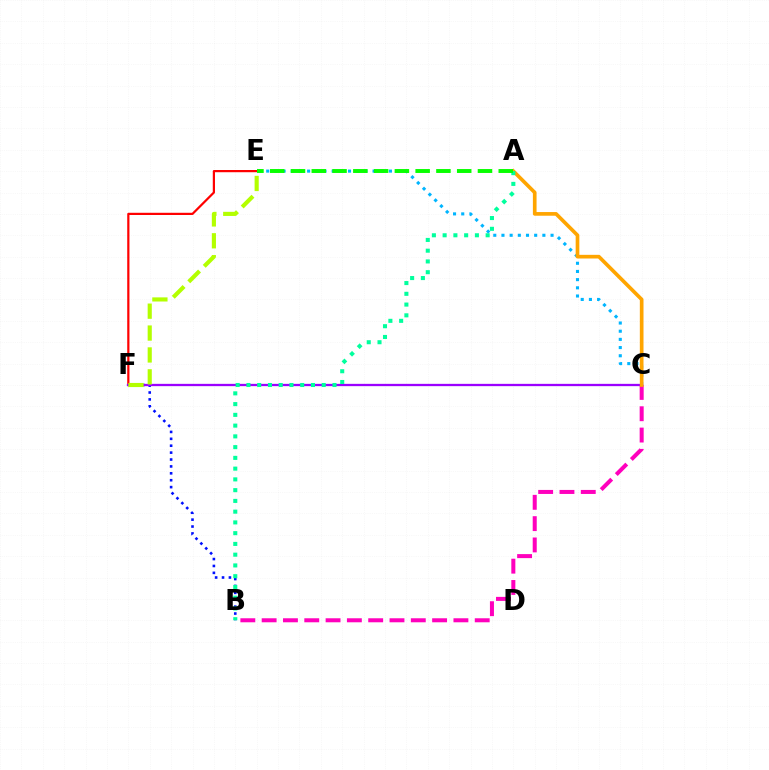{('B', 'F'): [{'color': '#0010ff', 'line_style': 'dotted', 'thickness': 1.87}], ('C', 'E'): [{'color': '#00b5ff', 'line_style': 'dotted', 'thickness': 2.22}], ('B', 'C'): [{'color': '#ff00bd', 'line_style': 'dashed', 'thickness': 2.89}], ('E', 'F'): [{'color': '#ff0000', 'line_style': 'solid', 'thickness': 1.59}, {'color': '#b3ff00', 'line_style': 'dashed', 'thickness': 2.97}], ('C', 'F'): [{'color': '#9b00ff', 'line_style': 'solid', 'thickness': 1.65}], ('A', 'C'): [{'color': '#ffa500', 'line_style': 'solid', 'thickness': 2.64}], ('A', 'B'): [{'color': '#00ff9d', 'line_style': 'dotted', 'thickness': 2.92}], ('A', 'E'): [{'color': '#08ff00', 'line_style': 'dashed', 'thickness': 2.82}]}